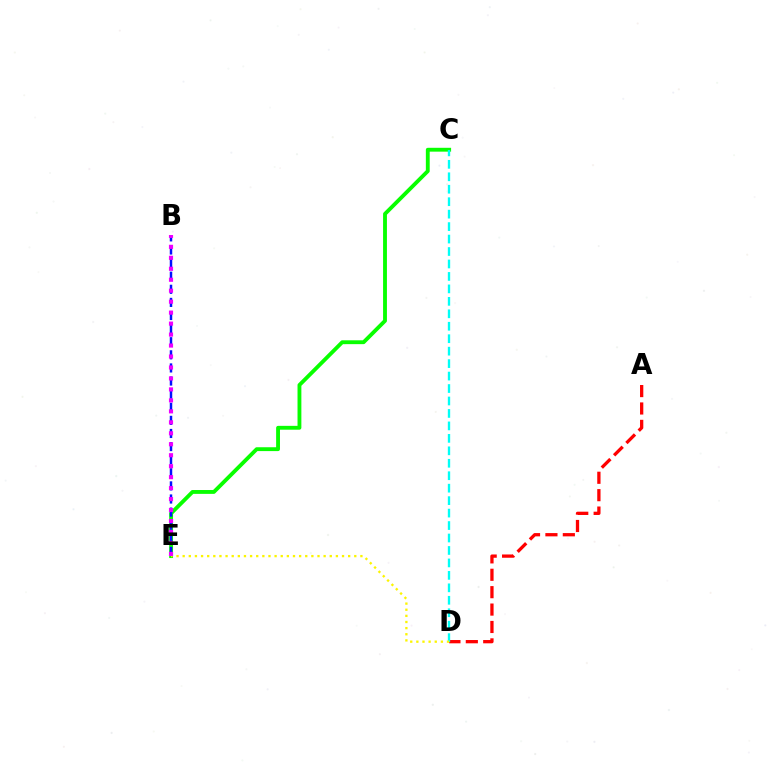{('C', 'E'): [{'color': '#08ff00', 'line_style': 'solid', 'thickness': 2.77}], ('A', 'D'): [{'color': '#ff0000', 'line_style': 'dashed', 'thickness': 2.36}], ('C', 'D'): [{'color': '#00fff6', 'line_style': 'dashed', 'thickness': 1.69}], ('D', 'E'): [{'color': '#fcf500', 'line_style': 'dotted', 'thickness': 1.67}], ('B', 'E'): [{'color': '#0010ff', 'line_style': 'dashed', 'thickness': 1.78}, {'color': '#ee00ff', 'line_style': 'dotted', 'thickness': 2.98}]}